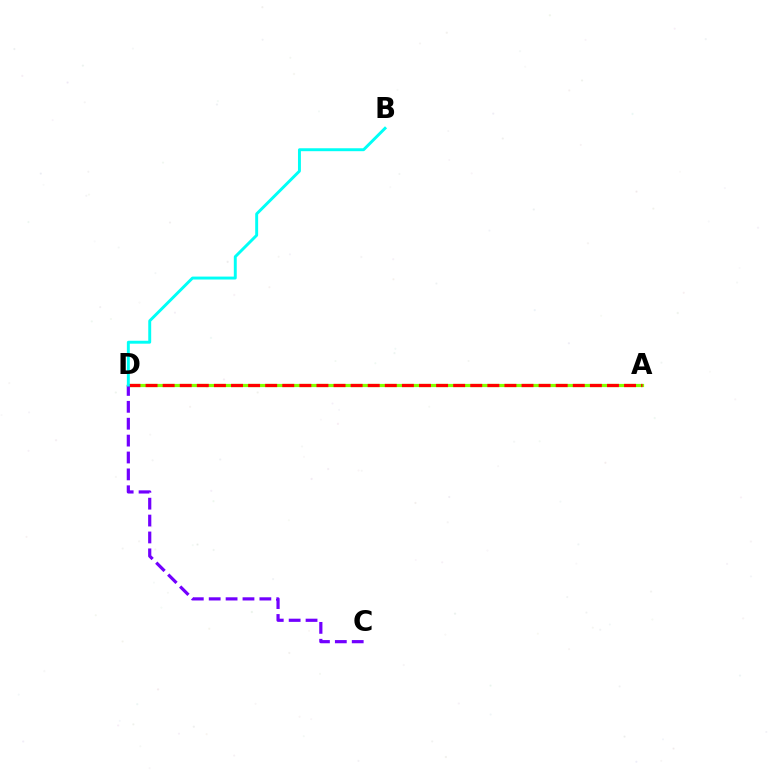{('A', 'D'): [{'color': '#84ff00', 'line_style': 'solid', 'thickness': 2.3}, {'color': '#ff0000', 'line_style': 'dashed', 'thickness': 2.32}], ('C', 'D'): [{'color': '#7200ff', 'line_style': 'dashed', 'thickness': 2.29}], ('B', 'D'): [{'color': '#00fff6', 'line_style': 'solid', 'thickness': 2.11}]}